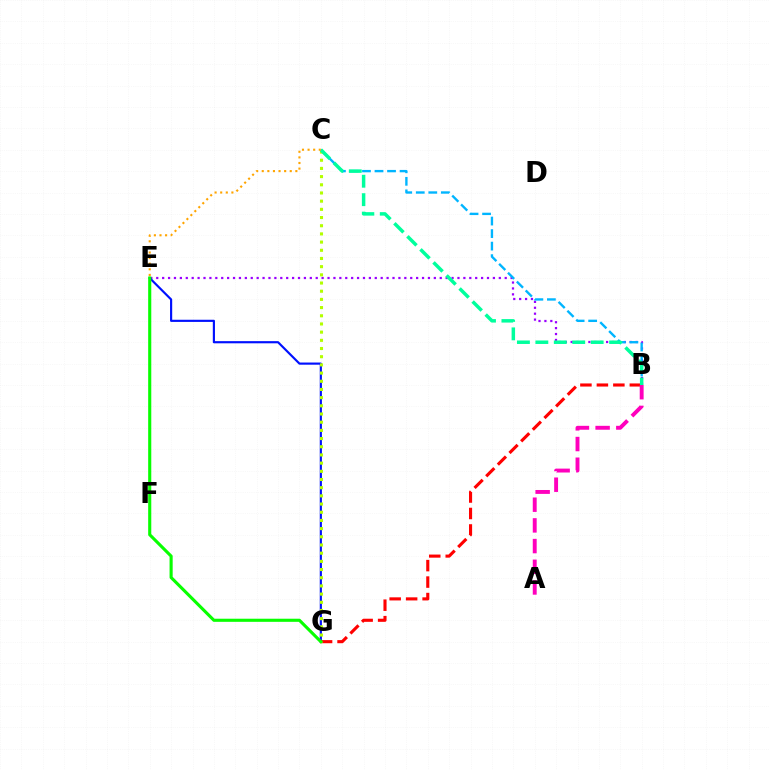{('B', 'E'): [{'color': '#9b00ff', 'line_style': 'dotted', 'thickness': 1.6}], ('E', 'G'): [{'color': '#0010ff', 'line_style': 'solid', 'thickness': 1.56}, {'color': '#08ff00', 'line_style': 'solid', 'thickness': 2.24}], ('B', 'C'): [{'color': '#00b5ff', 'line_style': 'dashed', 'thickness': 1.7}, {'color': '#00ff9d', 'line_style': 'dashed', 'thickness': 2.5}], ('B', 'G'): [{'color': '#ff0000', 'line_style': 'dashed', 'thickness': 2.24}], ('C', 'G'): [{'color': '#b3ff00', 'line_style': 'dotted', 'thickness': 2.22}], ('A', 'B'): [{'color': '#ff00bd', 'line_style': 'dashed', 'thickness': 2.81}], ('C', 'E'): [{'color': '#ffa500', 'line_style': 'dotted', 'thickness': 1.52}]}